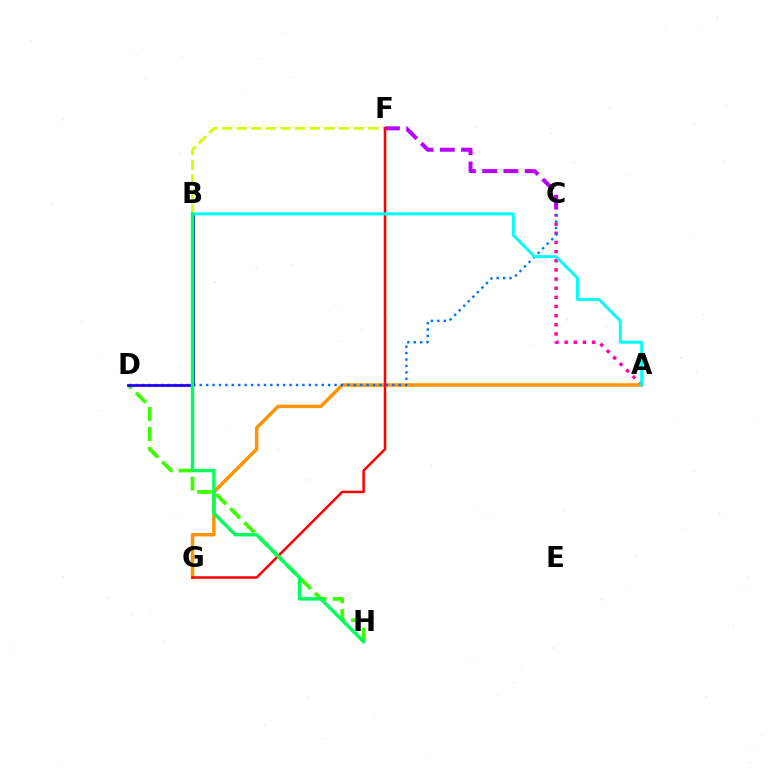{('A', 'C'): [{'color': '#ff00ac', 'line_style': 'dotted', 'thickness': 2.49}], ('D', 'H'): [{'color': '#3dff00', 'line_style': 'dashed', 'thickness': 2.71}], ('B', 'F'): [{'color': '#d1ff00', 'line_style': 'dashed', 'thickness': 1.99}], ('A', 'G'): [{'color': '#ff9400', 'line_style': 'solid', 'thickness': 2.5}], ('C', 'D'): [{'color': '#0074ff', 'line_style': 'dotted', 'thickness': 1.74}], ('B', 'D'): [{'color': '#2500ff', 'line_style': 'solid', 'thickness': 1.99}], ('C', 'F'): [{'color': '#b900ff', 'line_style': 'dashed', 'thickness': 2.89}], ('F', 'G'): [{'color': '#ff0000', 'line_style': 'solid', 'thickness': 1.81}], ('A', 'B'): [{'color': '#00fff6', 'line_style': 'solid', 'thickness': 2.12}], ('B', 'H'): [{'color': '#00ff5c', 'line_style': 'solid', 'thickness': 2.44}]}